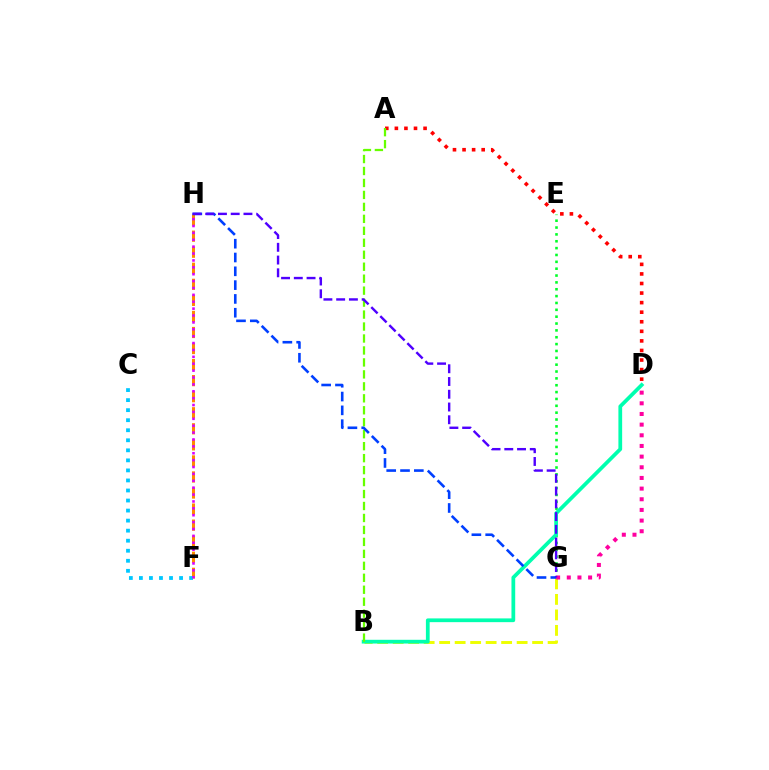{('F', 'H'): [{'color': '#ff8800', 'line_style': 'dashed', 'thickness': 2.18}, {'color': '#d600ff', 'line_style': 'dotted', 'thickness': 1.87}], ('B', 'G'): [{'color': '#eeff00', 'line_style': 'dashed', 'thickness': 2.1}], ('A', 'D'): [{'color': '#ff0000', 'line_style': 'dotted', 'thickness': 2.6}], ('E', 'G'): [{'color': '#00ff27', 'line_style': 'dotted', 'thickness': 1.86}], ('B', 'D'): [{'color': '#00ffaf', 'line_style': 'solid', 'thickness': 2.7}], ('C', 'F'): [{'color': '#00c7ff', 'line_style': 'dotted', 'thickness': 2.73}], ('D', 'G'): [{'color': '#ff00a0', 'line_style': 'dotted', 'thickness': 2.9}], ('A', 'B'): [{'color': '#66ff00', 'line_style': 'dashed', 'thickness': 1.63}], ('G', 'H'): [{'color': '#003fff', 'line_style': 'dashed', 'thickness': 1.88}, {'color': '#4f00ff', 'line_style': 'dashed', 'thickness': 1.73}]}